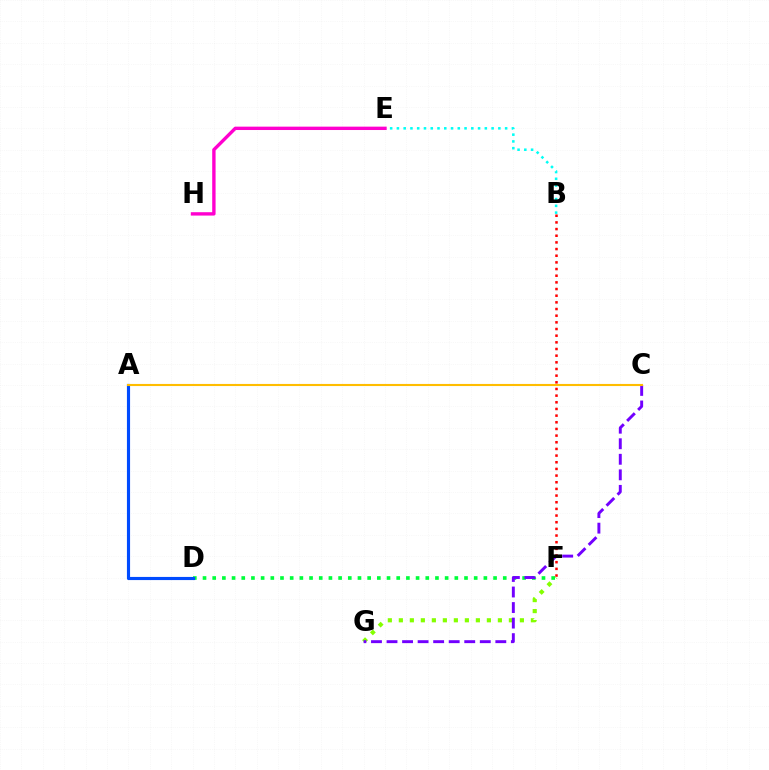{('F', 'G'): [{'color': '#84ff00', 'line_style': 'dotted', 'thickness': 2.99}], ('D', 'F'): [{'color': '#00ff39', 'line_style': 'dotted', 'thickness': 2.63}], ('C', 'G'): [{'color': '#7200ff', 'line_style': 'dashed', 'thickness': 2.11}], ('B', 'F'): [{'color': '#ff0000', 'line_style': 'dotted', 'thickness': 1.81}], ('A', 'D'): [{'color': '#004bff', 'line_style': 'solid', 'thickness': 2.26}], ('B', 'E'): [{'color': '#00fff6', 'line_style': 'dotted', 'thickness': 1.84}], ('E', 'H'): [{'color': '#ff00cf', 'line_style': 'solid', 'thickness': 2.43}], ('A', 'C'): [{'color': '#ffbd00', 'line_style': 'solid', 'thickness': 1.52}]}